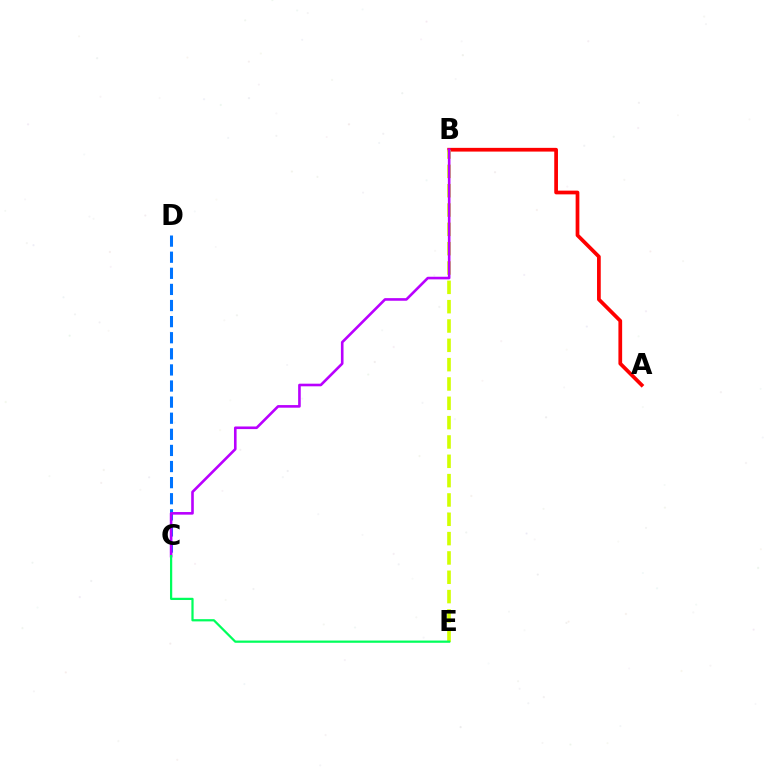{('A', 'B'): [{'color': '#ff0000', 'line_style': 'solid', 'thickness': 2.68}], ('B', 'E'): [{'color': '#d1ff00', 'line_style': 'dashed', 'thickness': 2.63}], ('C', 'D'): [{'color': '#0074ff', 'line_style': 'dashed', 'thickness': 2.19}], ('B', 'C'): [{'color': '#b900ff', 'line_style': 'solid', 'thickness': 1.88}], ('C', 'E'): [{'color': '#00ff5c', 'line_style': 'solid', 'thickness': 1.61}]}